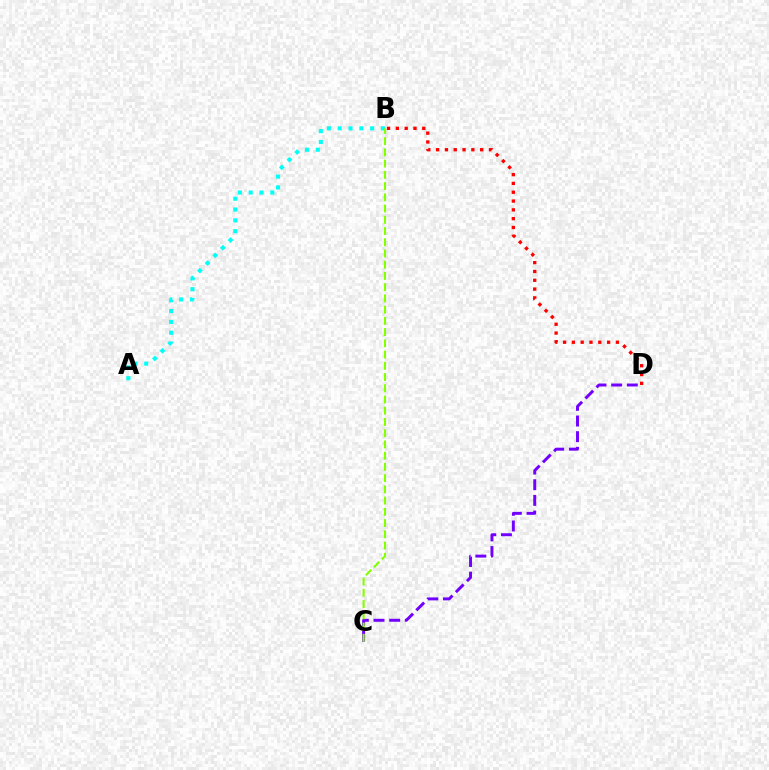{('C', 'D'): [{'color': '#7200ff', 'line_style': 'dashed', 'thickness': 2.13}], ('A', 'B'): [{'color': '#00fff6', 'line_style': 'dotted', 'thickness': 2.94}], ('B', 'D'): [{'color': '#ff0000', 'line_style': 'dotted', 'thickness': 2.39}], ('B', 'C'): [{'color': '#84ff00', 'line_style': 'dashed', 'thickness': 1.53}]}